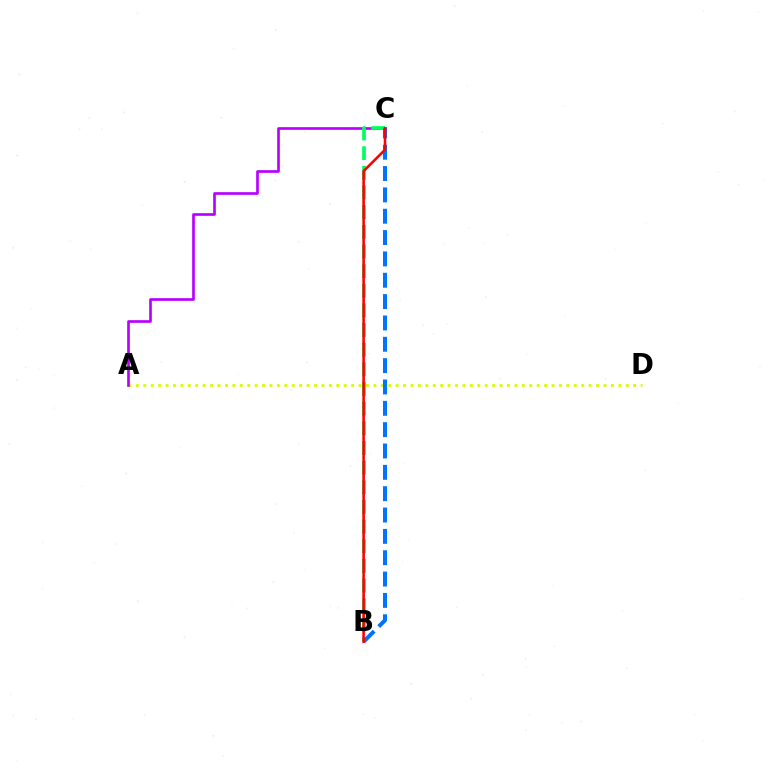{('A', 'D'): [{'color': '#d1ff00', 'line_style': 'dotted', 'thickness': 2.02}], ('A', 'C'): [{'color': '#b900ff', 'line_style': 'solid', 'thickness': 1.92}], ('B', 'C'): [{'color': '#00ff5c', 'line_style': 'dashed', 'thickness': 2.67}, {'color': '#0074ff', 'line_style': 'dashed', 'thickness': 2.9}, {'color': '#ff0000', 'line_style': 'solid', 'thickness': 1.85}]}